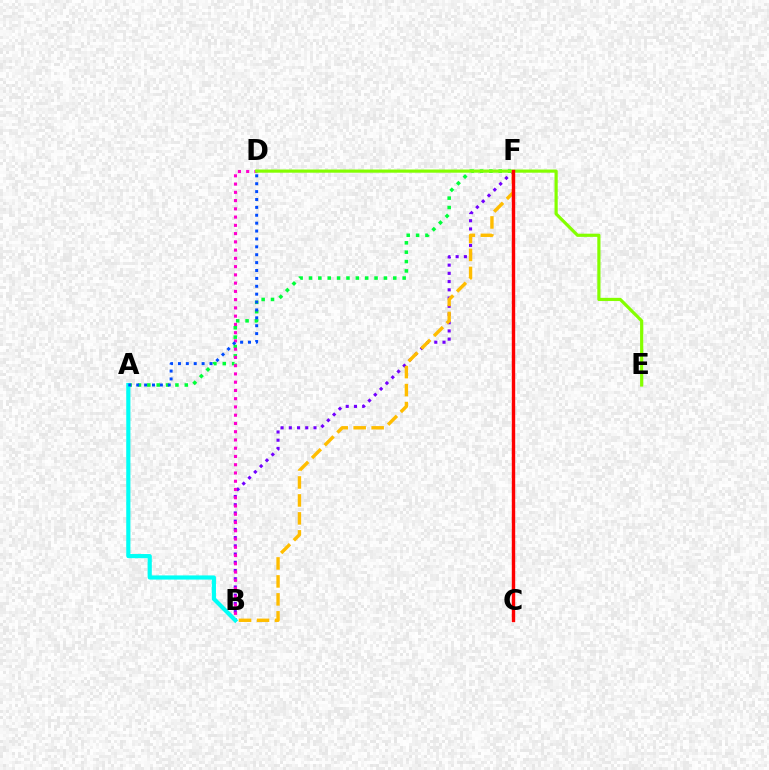{('B', 'F'): [{'color': '#7200ff', 'line_style': 'dotted', 'thickness': 2.23}, {'color': '#ffbd00', 'line_style': 'dashed', 'thickness': 2.44}], ('A', 'F'): [{'color': '#00ff39', 'line_style': 'dotted', 'thickness': 2.54}], ('B', 'D'): [{'color': '#ff00cf', 'line_style': 'dotted', 'thickness': 2.24}], ('D', 'E'): [{'color': '#84ff00', 'line_style': 'solid', 'thickness': 2.29}], ('A', 'B'): [{'color': '#00fff6', 'line_style': 'solid', 'thickness': 2.99}], ('A', 'D'): [{'color': '#004bff', 'line_style': 'dotted', 'thickness': 2.14}], ('C', 'F'): [{'color': '#ff0000', 'line_style': 'solid', 'thickness': 2.45}]}